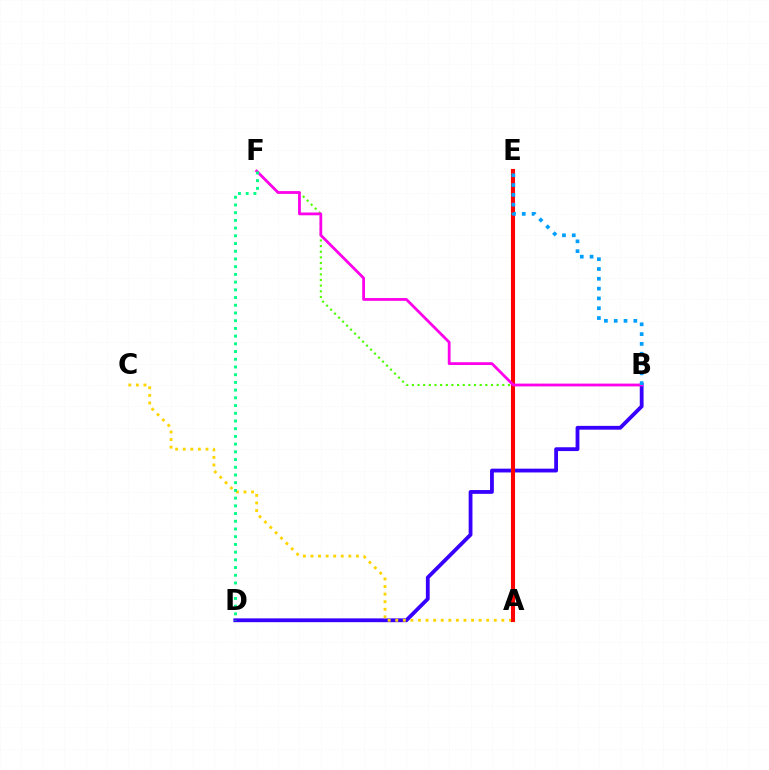{('B', 'D'): [{'color': '#3700ff', 'line_style': 'solid', 'thickness': 2.74}], ('A', 'C'): [{'color': '#ffd500', 'line_style': 'dotted', 'thickness': 2.06}], ('A', 'E'): [{'color': '#ff0000', 'line_style': 'solid', 'thickness': 2.94}], ('B', 'F'): [{'color': '#4fff00', 'line_style': 'dotted', 'thickness': 1.54}, {'color': '#ff00ed', 'line_style': 'solid', 'thickness': 2.01}], ('B', 'E'): [{'color': '#009eff', 'line_style': 'dotted', 'thickness': 2.67}], ('D', 'F'): [{'color': '#00ff86', 'line_style': 'dotted', 'thickness': 2.1}]}